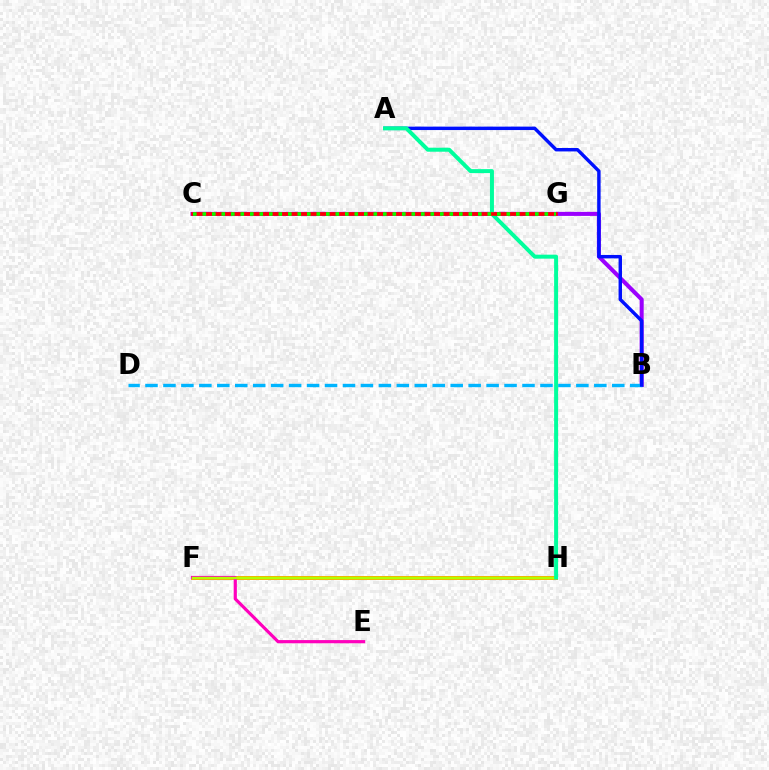{('B', 'C'): [{'color': '#9b00ff', 'line_style': 'solid', 'thickness': 2.91}], ('B', 'D'): [{'color': '#00b5ff', 'line_style': 'dashed', 'thickness': 2.44}], ('F', 'H'): [{'color': '#ffa500', 'line_style': 'solid', 'thickness': 2.85}, {'color': '#b3ff00', 'line_style': 'solid', 'thickness': 1.75}], ('E', 'F'): [{'color': '#ff00bd', 'line_style': 'solid', 'thickness': 2.29}], ('A', 'B'): [{'color': '#0010ff', 'line_style': 'solid', 'thickness': 2.47}], ('A', 'H'): [{'color': '#00ff9d', 'line_style': 'solid', 'thickness': 2.87}], ('C', 'G'): [{'color': '#ff0000', 'line_style': 'solid', 'thickness': 2.59}, {'color': '#08ff00', 'line_style': 'dotted', 'thickness': 2.58}]}